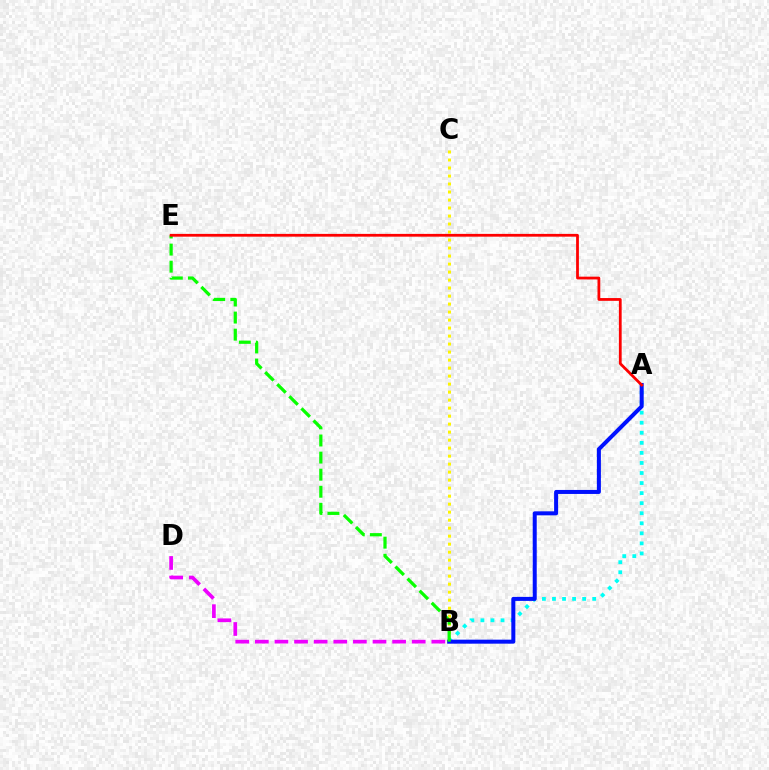{('B', 'C'): [{'color': '#fcf500', 'line_style': 'dotted', 'thickness': 2.17}], ('A', 'B'): [{'color': '#00fff6', 'line_style': 'dotted', 'thickness': 2.73}, {'color': '#0010ff', 'line_style': 'solid', 'thickness': 2.89}], ('B', 'D'): [{'color': '#ee00ff', 'line_style': 'dashed', 'thickness': 2.66}], ('B', 'E'): [{'color': '#08ff00', 'line_style': 'dashed', 'thickness': 2.32}], ('A', 'E'): [{'color': '#ff0000', 'line_style': 'solid', 'thickness': 2.0}]}